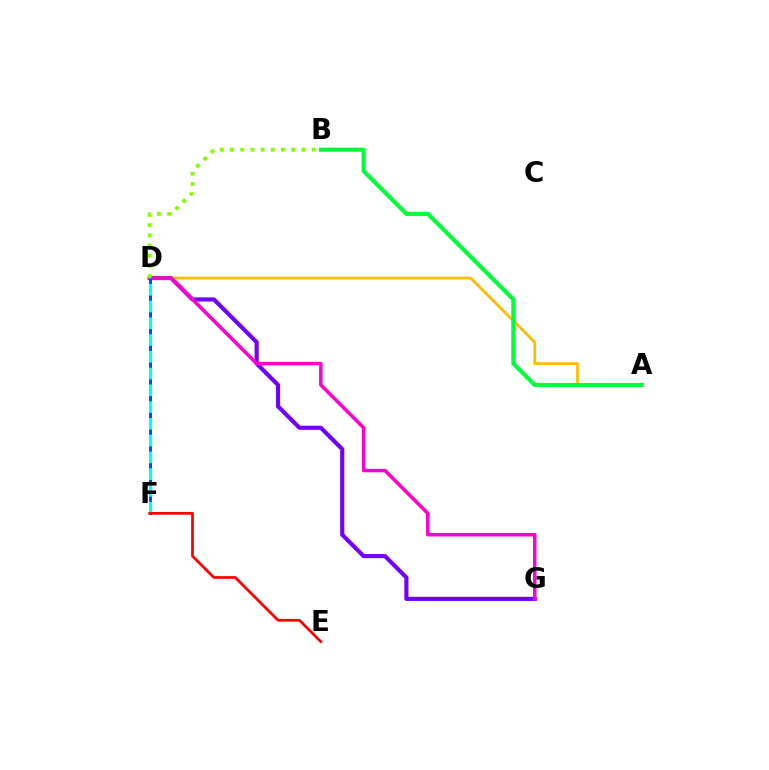{('D', 'G'): [{'color': '#7200ff', 'line_style': 'solid', 'thickness': 2.98}, {'color': '#ff00cf', 'line_style': 'solid', 'thickness': 2.52}], ('A', 'D'): [{'color': '#ffbd00', 'line_style': 'solid', 'thickness': 2.0}], ('D', 'F'): [{'color': '#004bff', 'line_style': 'solid', 'thickness': 2.14}, {'color': '#00fff6', 'line_style': 'dashed', 'thickness': 2.28}], ('A', 'B'): [{'color': '#00ff39', 'line_style': 'solid', 'thickness': 2.94}], ('B', 'D'): [{'color': '#84ff00', 'line_style': 'dotted', 'thickness': 2.77}], ('E', 'F'): [{'color': '#ff0000', 'line_style': 'solid', 'thickness': 1.96}]}